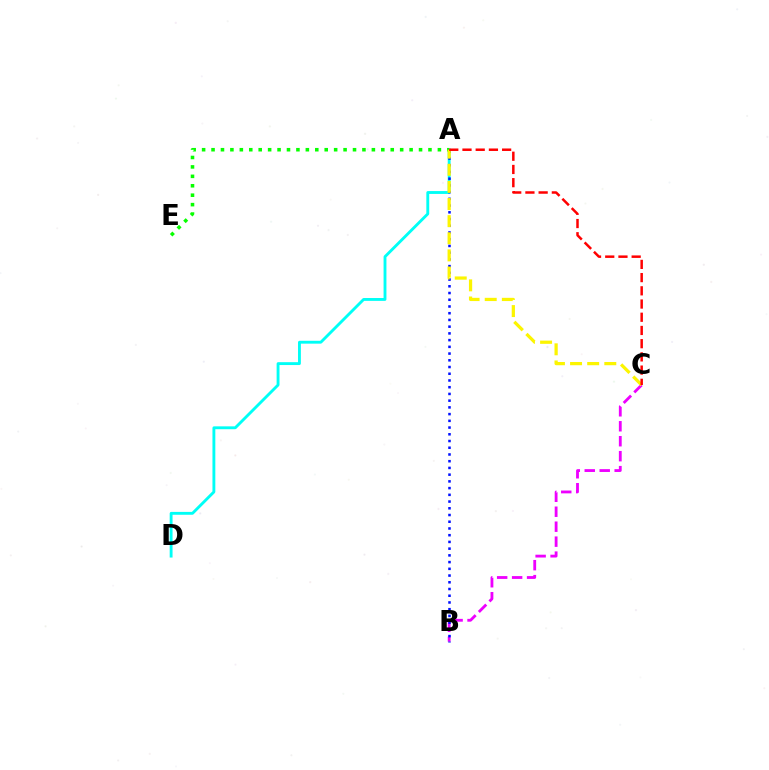{('B', 'C'): [{'color': '#ee00ff', 'line_style': 'dashed', 'thickness': 2.03}], ('A', 'D'): [{'color': '#00fff6', 'line_style': 'solid', 'thickness': 2.06}], ('A', 'B'): [{'color': '#0010ff', 'line_style': 'dotted', 'thickness': 1.83}], ('A', 'E'): [{'color': '#08ff00', 'line_style': 'dotted', 'thickness': 2.56}], ('A', 'C'): [{'color': '#fcf500', 'line_style': 'dashed', 'thickness': 2.33}, {'color': '#ff0000', 'line_style': 'dashed', 'thickness': 1.8}]}